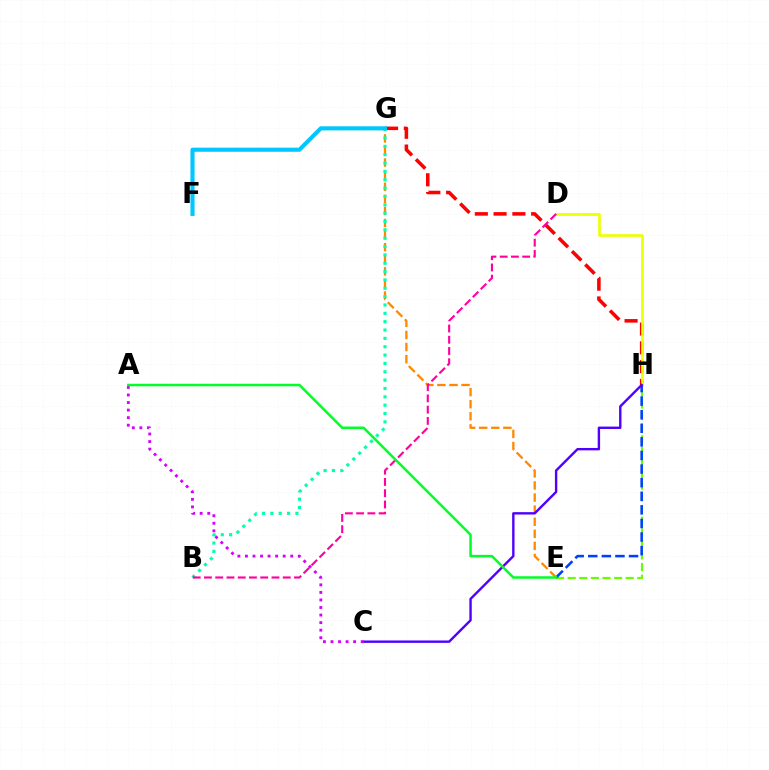{('G', 'H'): [{'color': '#ff0000', 'line_style': 'dashed', 'thickness': 2.55}], ('D', 'H'): [{'color': '#eeff00', 'line_style': 'solid', 'thickness': 1.91}], ('E', 'H'): [{'color': '#66ff00', 'line_style': 'dashed', 'thickness': 1.58}, {'color': '#003fff', 'line_style': 'dashed', 'thickness': 1.85}], ('E', 'G'): [{'color': '#ff8800', 'line_style': 'dashed', 'thickness': 1.64}], ('C', 'H'): [{'color': '#4f00ff', 'line_style': 'solid', 'thickness': 1.72}], ('B', 'G'): [{'color': '#00ffaf', 'line_style': 'dotted', 'thickness': 2.27}], ('B', 'D'): [{'color': '#ff00a0', 'line_style': 'dashed', 'thickness': 1.53}], ('A', 'C'): [{'color': '#d600ff', 'line_style': 'dotted', 'thickness': 2.05}], ('F', 'G'): [{'color': '#00c7ff', 'line_style': 'solid', 'thickness': 2.96}], ('A', 'E'): [{'color': '#00ff27', 'line_style': 'solid', 'thickness': 1.8}]}